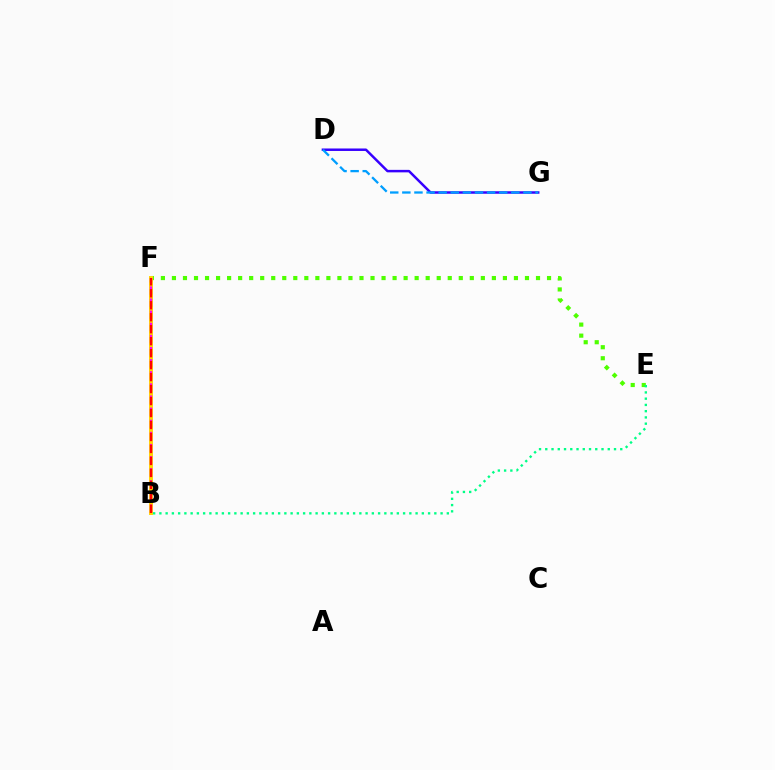{('E', 'F'): [{'color': '#4fff00', 'line_style': 'dotted', 'thickness': 3.0}], ('B', 'F'): [{'color': '#ffd500', 'line_style': 'solid', 'thickness': 2.84}, {'color': '#ff00ed', 'line_style': 'dashed', 'thickness': 1.65}, {'color': '#ff0000', 'line_style': 'dashed', 'thickness': 1.63}], ('B', 'E'): [{'color': '#00ff86', 'line_style': 'dotted', 'thickness': 1.7}], ('D', 'G'): [{'color': '#3700ff', 'line_style': 'solid', 'thickness': 1.79}, {'color': '#009eff', 'line_style': 'dashed', 'thickness': 1.64}]}